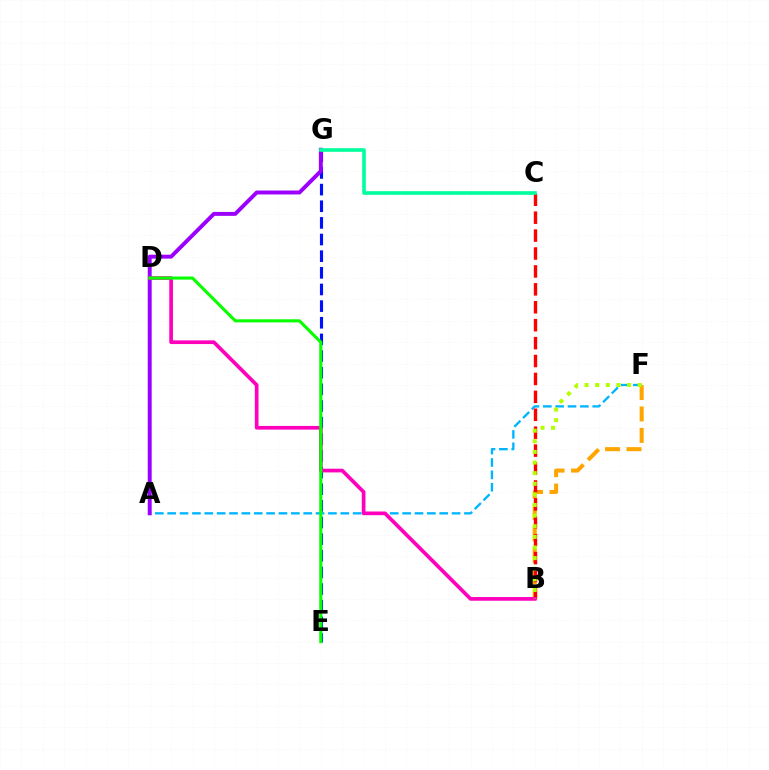{('A', 'F'): [{'color': '#00b5ff', 'line_style': 'dashed', 'thickness': 1.68}], ('B', 'F'): [{'color': '#ffa500', 'line_style': 'dashed', 'thickness': 2.91}, {'color': '#b3ff00', 'line_style': 'dotted', 'thickness': 2.89}], ('B', 'C'): [{'color': '#ff0000', 'line_style': 'dashed', 'thickness': 2.43}], ('E', 'G'): [{'color': '#0010ff', 'line_style': 'dashed', 'thickness': 2.26}], ('A', 'G'): [{'color': '#9b00ff', 'line_style': 'solid', 'thickness': 2.83}], ('B', 'D'): [{'color': '#ff00bd', 'line_style': 'solid', 'thickness': 2.66}], ('C', 'G'): [{'color': '#00ff9d', 'line_style': 'solid', 'thickness': 2.62}], ('D', 'E'): [{'color': '#08ff00', 'line_style': 'solid', 'thickness': 2.23}]}